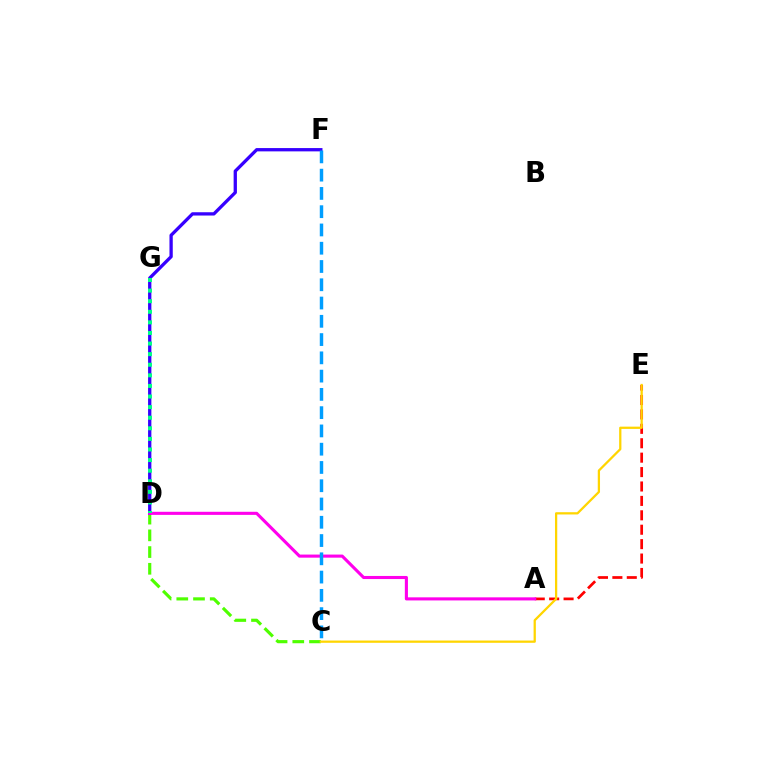{('C', 'D'): [{'color': '#4fff00', 'line_style': 'dashed', 'thickness': 2.27}], ('A', 'E'): [{'color': '#ff0000', 'line_style': 'dashed', 'thickness': 1.96}], ('D', 'F'): [{'color': '#3700ff', 'line_style': 'solid', 'thickness': 2.37}], ('C', 'E'): [{'color': '#ffd500', 'line_style': 'solid', 'thickness': 1.63}], ('A', 'D'): [{'color': '#ff00ed', 'line_style': 'solid', 'thickness': 2.23}], ('C', 'F'): [{'color': '#009eff', 'line_style': 'dashed', 'thickness': 2.48}], ('D', 'G'): [{'color': '#00ff86', 'line_style': 'dotted', 'thickness': 2.88}]}